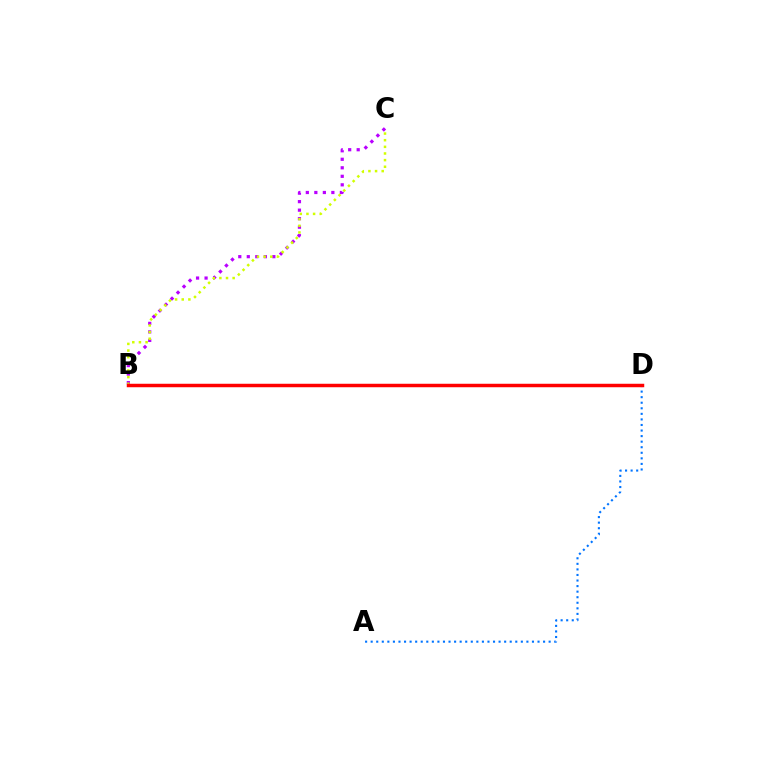{('B', 'C'): [{'color': '#b900ff', 'line_style': 'dotted', 'thickness': 2.31}, {'color': '#d1ff00', 'line_style': 'dotted', 'thickness': 1.8}], ('A', 'D'): [{'color': '#0074ff', 'line_style': 'dotted', 'thickness': 1.51}], ('B', 'D'): [{'color': '#00ff5c', 'line_style': 'solid', 'thickness': 2.08}, {'color': '#ff0000', 'line_style': 'solid', 'thickness': 2.5}]}